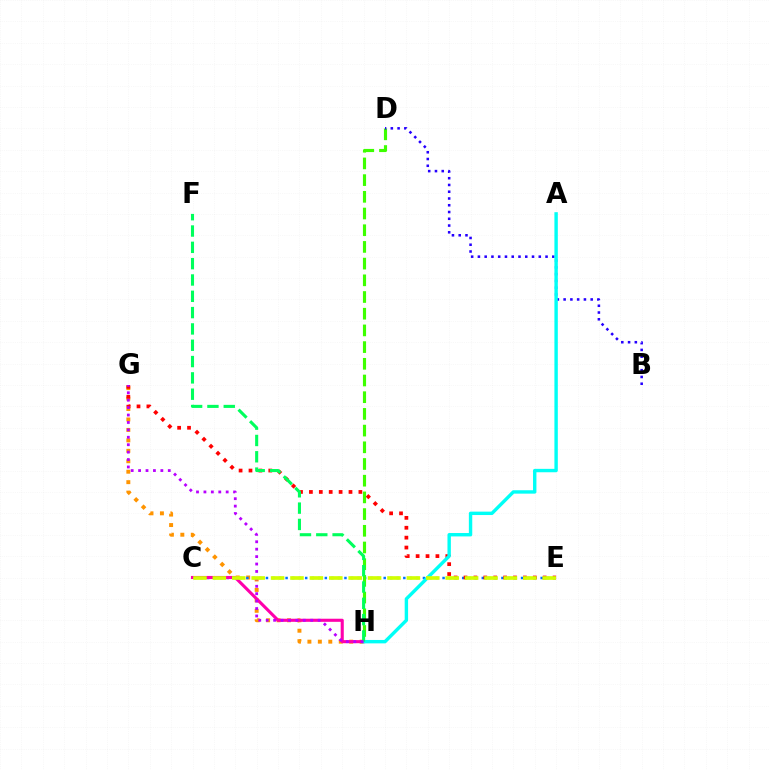{('G', 'H'): [{'color': '#ff9400', 'line_style': 'dotted', 'thickness': 2.84}, {'color': '#b900ff', 'line_style': 'dotted', 'thickness': 2.02}], ('C', 'E'): [{'color': '#0074ff', 'line_style': 'dotted', 'thickness': 1.78}, {'color': '#d1ff00', 'line_style': 'dashed', 'thickness': 2.64}], ('E', 'G'): [{'color': '#ff0000', 'line_style': 'dotted', 'thickness': 2.69}], ('D', 'H'): [{'color': '#3dff00', 'line_style': 'dashed', 'thickness': 2.27}], ('B', 'D'): [{'color': '#2500ff', 'line_style': 'dotted', 'thickness': 1.84}], ('C', 'H'): [{'color': '#ff00ac', 'line_style': 'solid', 'thickness': 2.23}], ('A', 'H'): [{'color': '#00fff6', 'line_style': 'solid', 'thickness': 2.45}], ('F', 'H'): [{'color': '#00ff5c', 'line_style': 'dashed', 'thickness': 2.22}]}